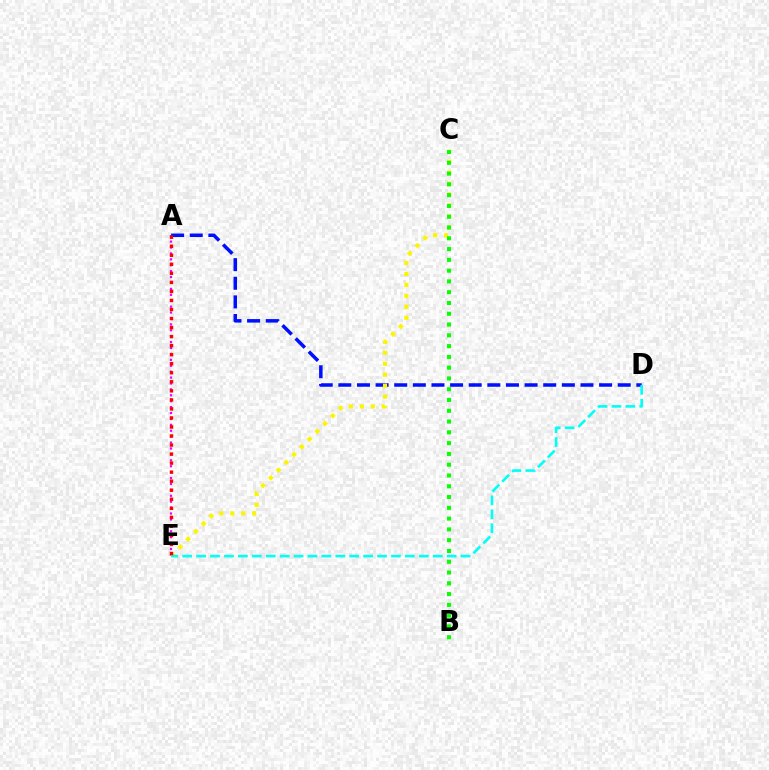{('A', 'E'): [{'color': '#ee00ff', 'line_style': 'dotted', 'thickness': 1.61}, {'color': '#ff0000', 'line_style': 'dotted', 'thickness': 2.46}], ('A', 'D'): [{'color': '#0010ff', 'line_style': 'dashed', 'thickness': 2.53}], ('C', 'E'): [{'color': '#fcf500', 'line_style': 'dotted', 'thickness': 2.98}], ('B', 'C'): [{'color': '#08ff00', 'line_style': 'dotted', 'thickness': 2.93}], ('D', 'E'): [{'color': '#00fff6', 'line_style': 'dashed', 'thickness': 1.89}]}